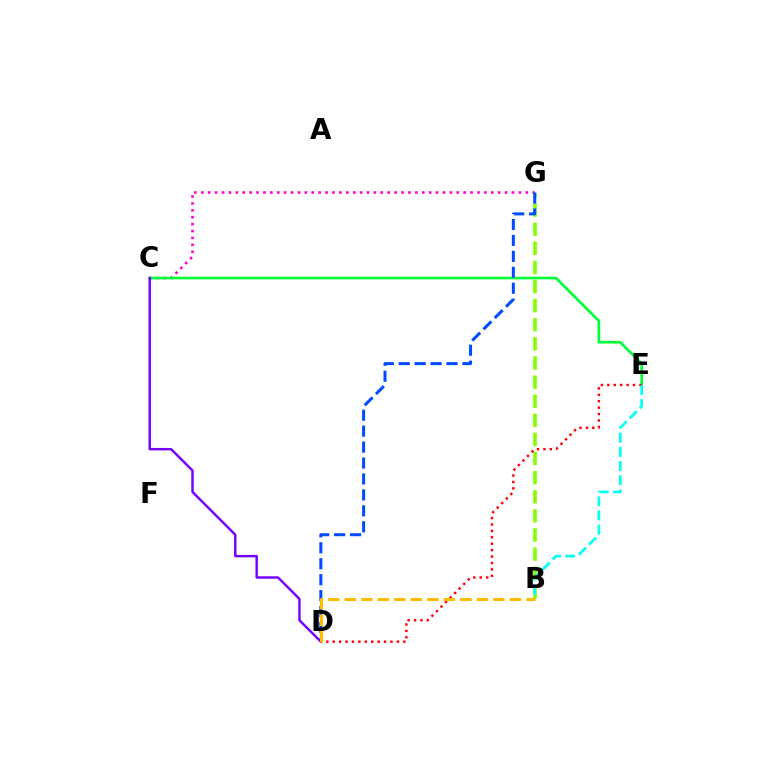{('C', 'G'): [{'color': '#ff00cf', 'line_style': 'dotted', 'thickness': 1.88}], ('C', 'E'): [{'color': '#00ff39', 'line_style': 'solid', 'thickness': 1.91}], ('B', 'G'): [{'color': '#84ff00', 'line_style': 'dashed', 'thickness': 2.6}], ('D', 'G'): [{'color': '#004bff', 'line_style': 'dashed', 'thickness': 2.17}], ('C', 'D'): [{'color': '#7200ff', 'line_style': 'solid', 'thickness': 1.75}], ('D', 'E'): [{'color': '#ff0000', 'line_style': 'dotted', 'thickness': 1.74}], ('B', 'E'): [{'color': '#00fff6', 'line_style': 'dashed', 'thickness': 1.92}], ('B', 'D'): [{'color': '#ffbd00', 'line_style': 'dashed', 'thickness': 2.24}]}